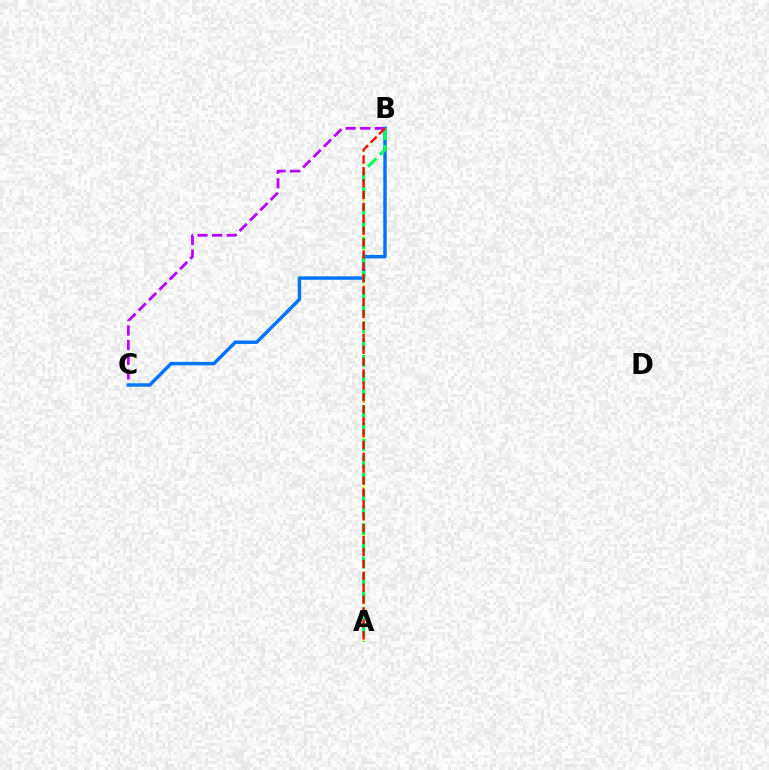{('B', 'C'): [{'color': '#b900ff', 'line_style': 'dashed', 'thickness': 1.99}, {'color': '#0074ff', 'line_style': 'solid', 'thickness': 2.48}], ('A', 'B'): [{'color': '#d1ff00', 'line_style': 'dotted', 'thickness': 1.66}, {'color': '#00ff5c', 'line_style': 'dashed', 'thickness': 2.29}, {'color': '#ff0000', 'line_style': 'dashed', 'thickness': 1.62}]}